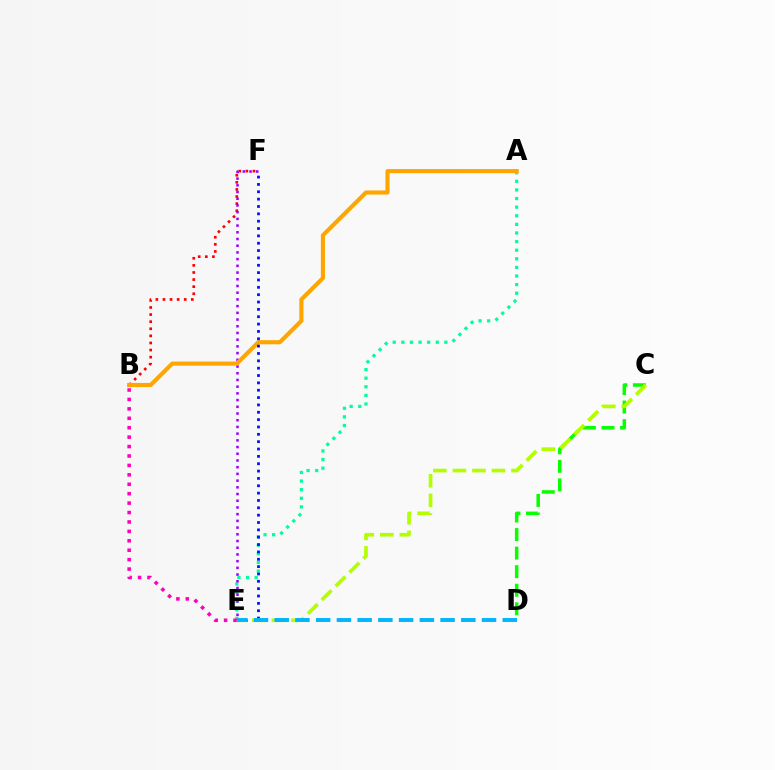{('A', 'E'): [{'color': '#00ff9d', 'line_style': 'dotted', 'thickness': 2.34}], ('B', 'F'): [{'color': '#ff0000', 'line_style': 'dotted', 'thickness': 1.93}], ('E', 'F'): [{'color': '#9b00ff', 'line_style': 'dotted', 'thickness': 1.82}, {'color': '#0010ff', 'line_style': 'dotted', 'thickness': 2.0}], ('C', 'D'): [{'color': '#08ff00', 'line_style': 'dashed', 'thickness': 2.52}], ('A', 'B'): [{'color': '#ffa500', 'line_style': 'solid', 'thickness': 2.97}], ('C', 'E'): [{'color': '#b3ff00', 'line_style': 'dashed', 'thickness': 2.65}], ('B', 'E'): [{'color': '#ff00bd', 'line_style': 'dotted', 'thickness': 2.56}], ('D', 'E'): [{'color': '#00b5ff', 'line_style': 'dashed', 'thickness': 2.82}]}